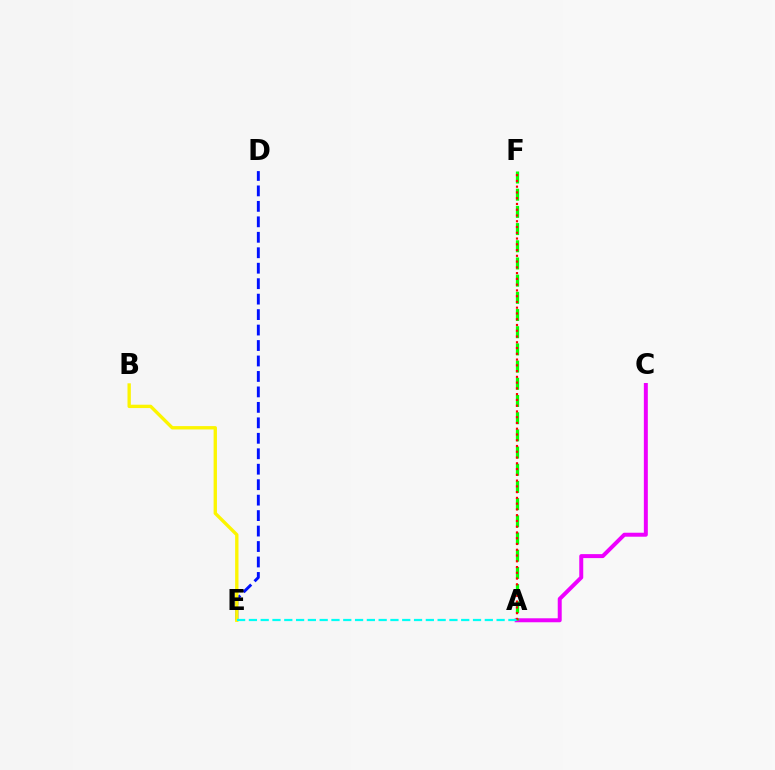{('D', 'E'): [{'color': '#0010ff', 'line_style': 'dashed', 'thickness': 2.1}], ('B', 'E'): [{'color': '#fcf500', 'line_style': 'solid', 'thickness': 2.41}], ('A', 'C'): [{'color': '#ee00ff', 'line_style': 'solid', 'thickness': 2.86}], ('A', 'F'): [{'color': '#08ff00', 'line_style': 'dashed', 'thickness': 2.34}, {'color': '#ff0000', 'line_style': 'dotted', 'thickness': 1.57}], ('A', 'E'): [{'color': '#00fff6', 'line_style': 'dashed', 'thickness': 1.6}]}